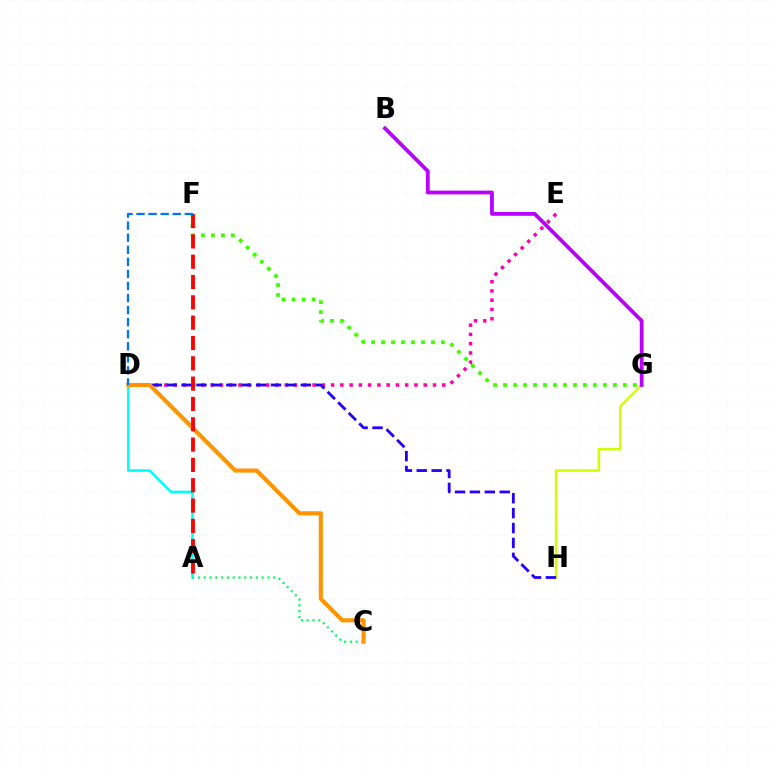{('A', 'D'): [{'color': '#00fff6', 'line_style': 'solid', 'thickness': 1.85}], ('G', 'H'): [{'color': '#d1ff00', 'line_style': 'solid', 'thickness': 1.83}], ('D', 'E'): [{'color': '#ff00ac', 'line_style': 'dotted', 'thickness': 2.52}], ('A', 'C'): [{'color': '#00ff5c', 'line_style': 'dotted', 'thickness': 1.57}], ('D', 'H'): [{'color': '#2500ff', 'line_style': 'dashed', 'thickness': 2.02}], ('F', 'G'): [{'color': '#3dff00', 'line_style': 'dotted', 'thickness': 2.71}], ('C', 'D'): [{'color': '#ff9400', 'line_style': 'solid', 'thickness': 2.97}], ('A', 'F'): [{'color': '#ff0000', 'line_style': 'dashed', 'thickness': 2.76}], ('B', 'G'): [{'color': '#b900ff', 'line_style': 'solid', 'thickness': 2.71}], ('D', 'F'): [{'color': '#0074ff', 'line_style': 'dashed', 'thickness': 1.64}]}